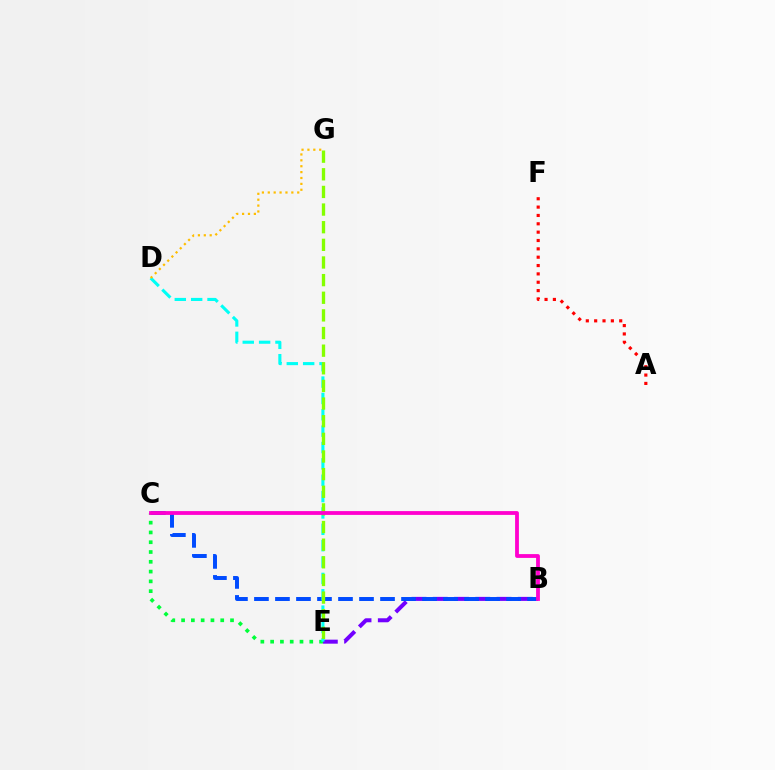{('A', 'F'): [{'color': '#ff0000', 'line_style': 'dotted', 'thickness': 2.27}], ('B', 'E'): [{'color': '#7200ff', 'line_style': 'dashed', 'thickness': 2.89}], ('C', 'E'): [{'color': '#00ff39', 'line_style': 'dotted', 'thickness': 2.66}], ('B', 'C'): [{'color': '#004bff', 'line_style': 'dashed', 'thickness': 2.85}, {'color': '#ff00cf', 'line_style': 'solid', 'thickness': 2.74}], ('D', 'E'): [{'color': '#00fff6', 'line_style': 'dashed', 'thickness': 2.22}], ('E', 'G'): [{'color': '#84ff00', 'line_style': 'dashed', 'thickness': 2.4}], ('D', 'G'): [{'color': '#ffbd00', 'line_style': 'dotted', 'thickness': 1.6}]}